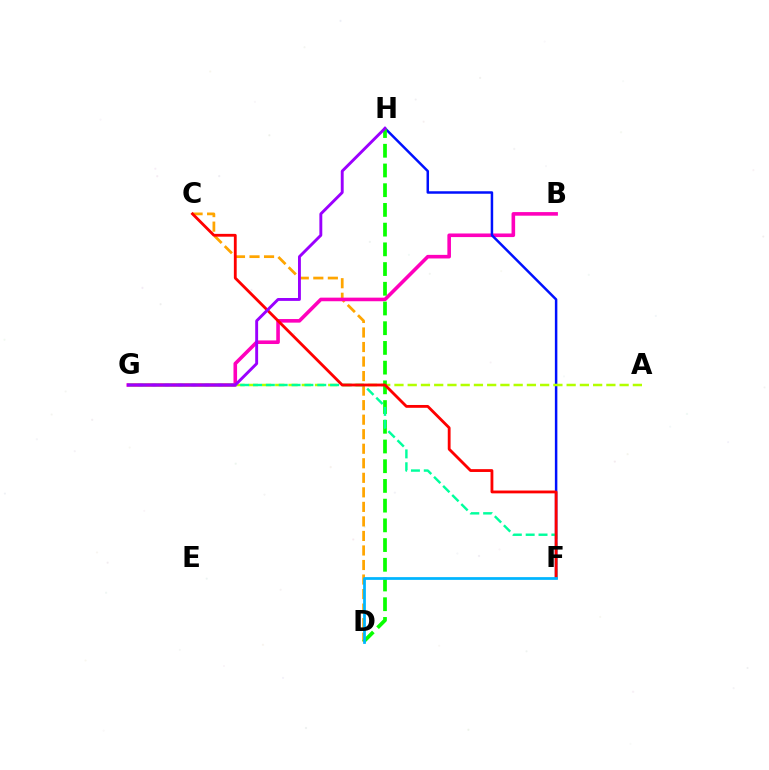{('C', 'D'): [{'color': '#ffa500', 'line_style': 'dashed', 'thickness': 1.97}], ('B', 'G'): [{'color': '#ff00bd', 'line_style': 'solid', 'thickness': 2.59}], ('F', 'H'): [{'color': '#0010ff', 'line_style': 'solid', 'thickness': 1.79}], ('A', 'G'): [{'color': '#b3ff00', 'line_style': 'dashed', 'thickness': 1.8}], ('D', 'H'): [{'color': '#08ff00', 'line_style': 'dashed', 'thickness': 2.68}], ('F', 'G'): [{'color': '#00ff9d', 'line_style': 'dashed', 'thickness': 1.75}], ('C', 'F'): [{'color': '#ff0000', 'line_style': 'solid', 'thickness': 2.03}], ('G', 'H'): [{'color': '#9b00ff', 'line_style': 'solid', 'thickness': 2.09}], ('D', 'F'): [{'color': '#00b5ff', 'line_style': 'solid', 'thickness': 1.98}]}